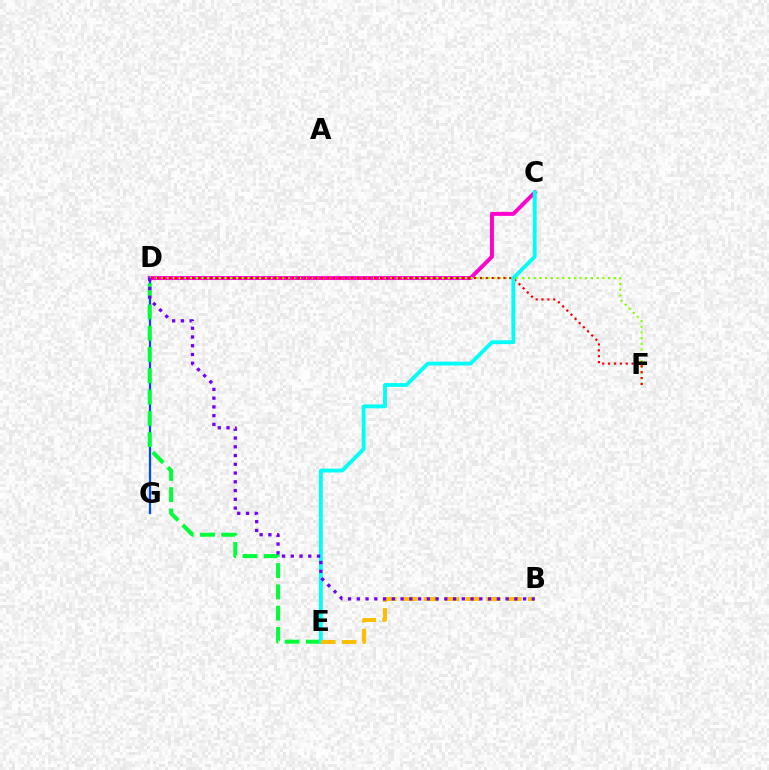{('C', 'D'): [{'color': '#ff00cf', 'line_style': 'solid', 'thickness': 2.83}], ('D', 'G'): [{'color': '#004bff', 'line_style': 'solid', 'thickness': 1.63}], ('D', 'E'): [{'color': '#00ff39', 'line_style': 'dashed', 'thickness': 2.89}], ('D', 'F'): [{'color': '#84ff00', 'line_style': 'dotted', 'thickness': 1.56}, {'color': '#ff0000', 'line_style': 'dotted', 'thickness': 1.6}], ('C', 'E'): [{'color': '#00fff6', 'line_style': 'solid', 'thickness': 2.77}], ('B', 'E'): [{'color': '#ffbd00', 'line_style': 'dashed', 'thickness': 2.83}], ('B', 'D'): [{'color': '#7200ff', 'line_style': 'dotted', 'thickness': 2.38}]}